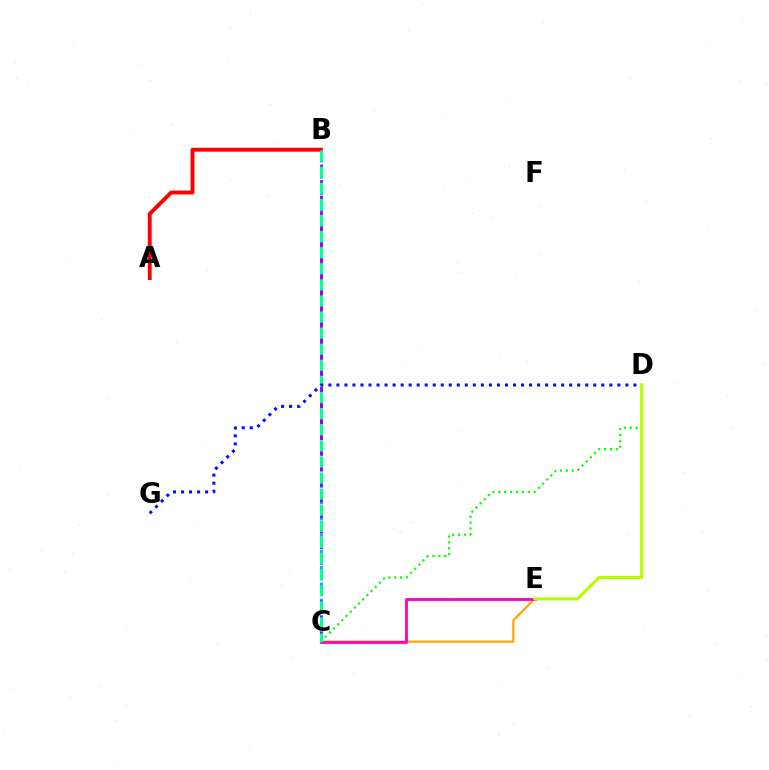{('B', 'C'): [{'color': '#00b5ff', 'line_style': 'dotted', 'thickness': 2.21}, {'color': '#9b00ff', 'line_style': 'dashed', 'thickness': 2.12}, {'color': '#00ff9d', 'line_style': 'dashed', 'thickness': 2.19}], ('C', 'D'): [{'color': '#08ff00', 'line_style': 'dotted', 'thickness': 1.6}], ('C', 'E'): [{'color': '#ffa500', 'line_style': 'solid', 'thickness': 1.59}, {'color': '#ff00bd', 'line_style': 'solid', 'thickness': 2.03}], ('A', 'B'): [{'color': '#ff0000', 'line_style': 'solid', 'thickness': 2.82}], ('D', 'G'): [{'color': '#0010ff', 'line_style': 'dotted', 'thickness': 2.18}], ('D', 'E'): [{'color': '#b3ff00', 'line_style': 'solid', 'thickness': 2.23}]}